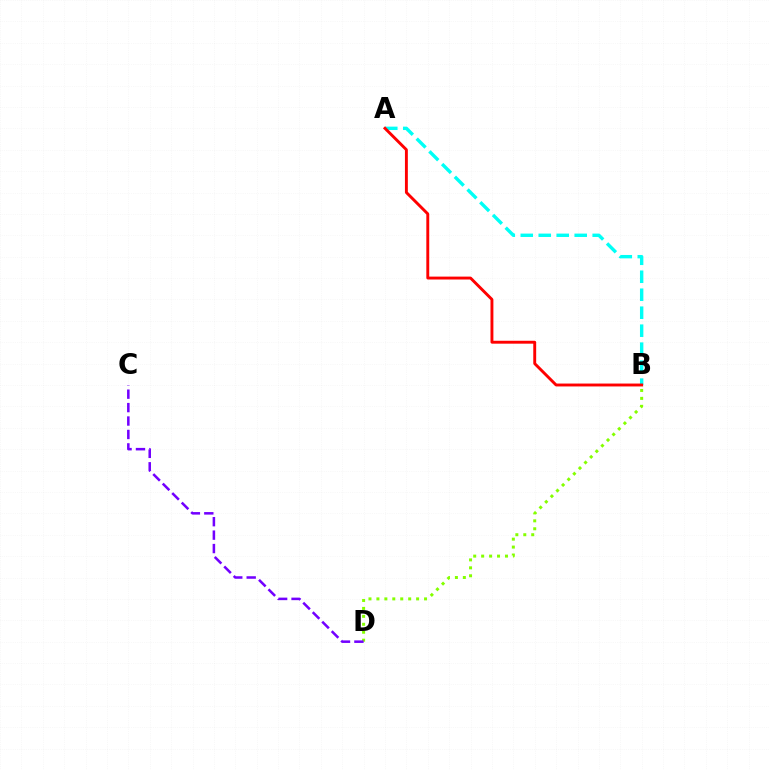{('A', 'B'): [{'color': '#00fff6', 'line_style': 'dashed', 'thickness': 2.44}, {'color': '#ff0000', 'line_style': 'solid', 'thickness': 2.09}], ('B', 'D'): [{'color': '#84ff00', 'line_style': 'dotted', 'thickness': 2.16}], ('C', 'D'): [{'color': '#7200ff', 'line_style': 'dashed', 'thickness': 1.82}]}